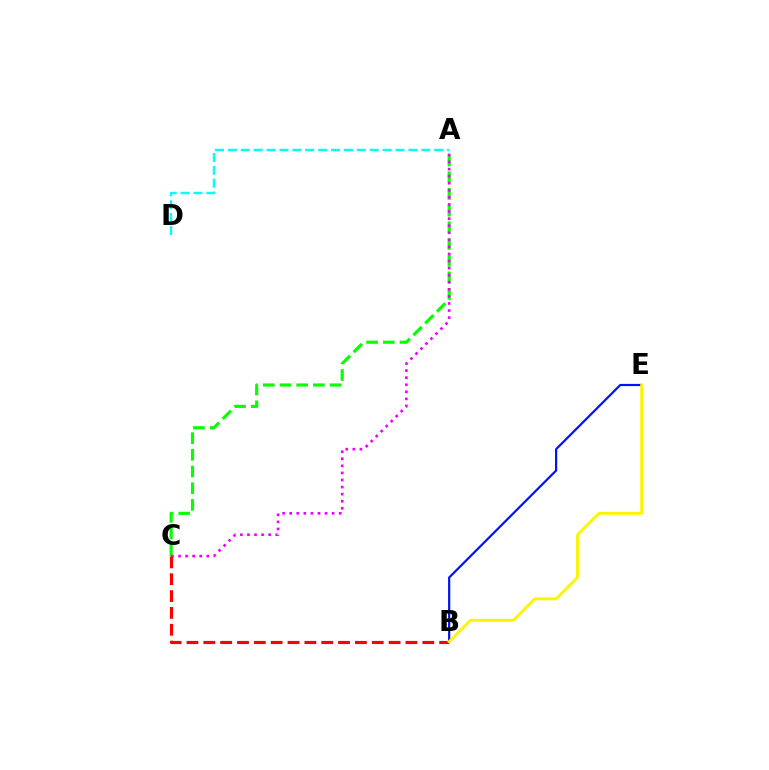{('B', 'E'): [{'color': '#0010ff', 'line_style': 'solid', 'thickness': 1.57}, {'color': '#fcf500', 'line_style': 'solid', 'thickness': 2.06}], ('A', 'D'): [{'color': '#00fff6', 'line_style': 'dashed', 'thickness': 1.75}], ('A', 'C'): [{'color': '#08ff00', 'line_style': 'dashed', 'thickness': 2.27}, {'color': '#ee00ff', 'line_style': 'dotted', 'thickness': 1.92}], ('B', 'C'): [{'color': '#ff0000', 'line_style': 'dashed', 'thickness': 2.29}]}